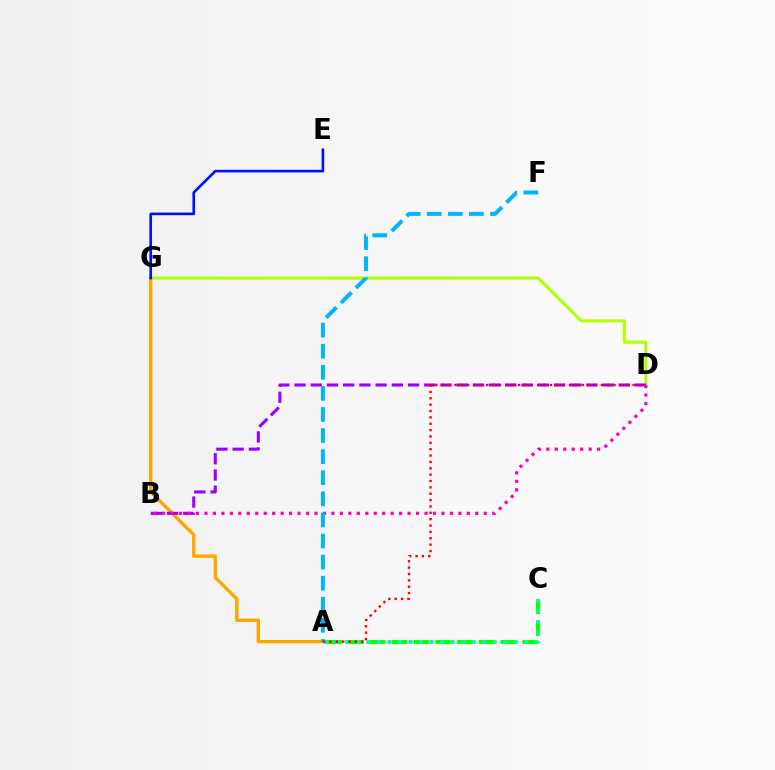{('D', 'G'): [{'color': '#b3ff00', 'line_style': 'solid', 'thickness': 2.22}], ('A', 'G'): [{'color': '#ffa500', 'line_style': 'solid', 'thickness': 2.42}], ('B', 'D'): [{'color': '#9b00ff', 'line_style': 'dashed', 'thickness': 2.2}, {'color': '#ff00bd', 'line_style': 'dotted', 'thickness': 2.3}], ('E', 'G'): [{'color': '#0010ff', 'line_style': 'solid', 'thickness': 1.89}], ('A', 'F'): [{'color': '#00b5ff', 'line_style': 'dashed', 'thickness': 2.86}], ('A', 'C'): [{'color': '#08ff00', 'line_style': 'dashed', 'thickness': 2.95}, {'color': '#00ff9d', 'line_style': 'dotted', 'thickness': 2.86}], ('A', 'D'): [{'color': '#ff0000', 'line_style': 'dotted', 'thickness': 1.73}]}